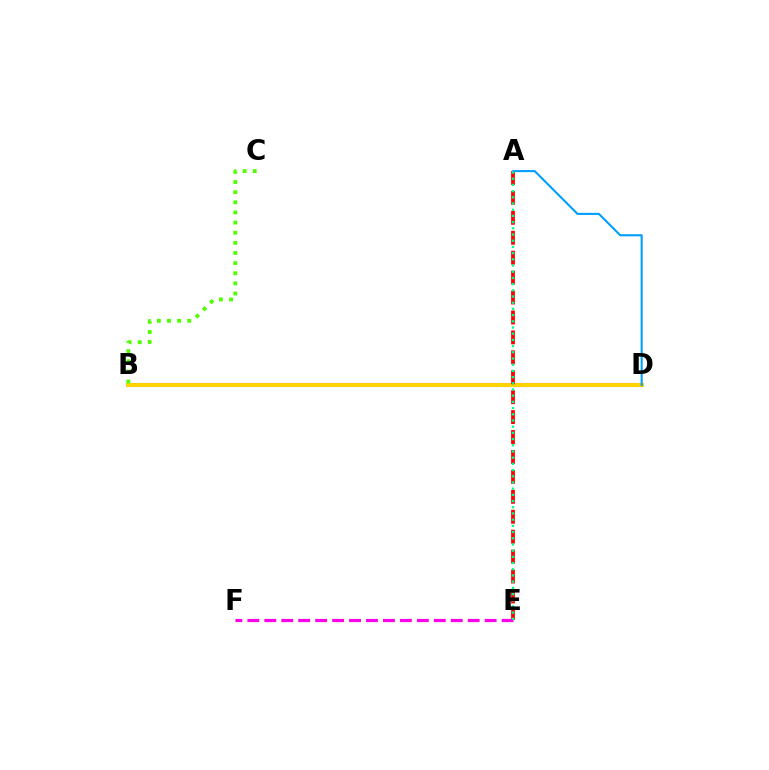{('B', 'D'): [{'color': '#3700ff', 'line_style': 'solid', 'thickness': 2.93}, {'color': '#ffd500', 'line_style': 'solid', 'thickness': 2.86}], ('A', 'E'): [{'color': '#ff0000', 'line_style': 'dashed', 'thickness': 2.71}, {'color': '#00ff86', 'line_style': 'dotted', 'thickness': 1.68}], ('A', 'D'): [{'color': '#009eff', 'line_style': 'solid', 'thickness': 1.5}], ('E', 'F'): [{'color': '#ff00ed', 'line_style': 'dashed', 'thickness': 2.3}], ('B', 'C'): [{'color': '#4fff00', 'line_style': 'dotted', 'thickness': 2.75}]}